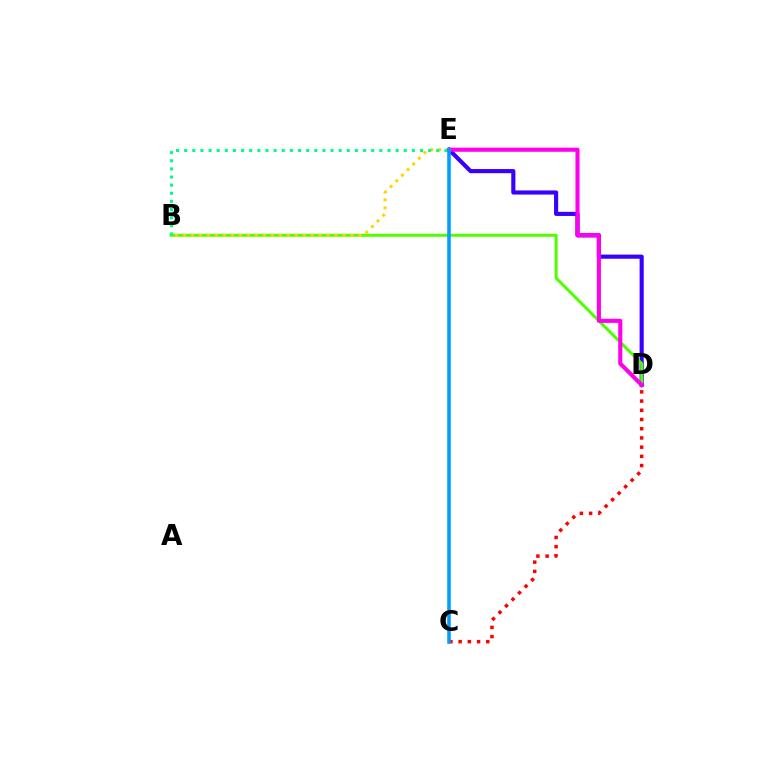{('D', 'E'): [{'color': '#3700ff', 'line_style': 'solid', 'thickness': 2.97}, {'color': '#ff00ed', 'line_style': 'solid', 'thickness': 2.94}], ('B', 'D'): [{'color': '#4fff00', 'line_style': 'solid', 'thickness': 2.16}], ('C', 'D'): [{'color': '#ff0000', 'line_style': 'dotted', 'thickness': 2.5}], ('B', 'E'): [{'color': '#ffd500', 'line_style': 'dotted', 'thickness': 2.17}, {'color': '#00ff86', 'line_style': 'dotted', 'thickness': 2.21}], ('C', 'E'): [{'color': '#009eff', 'line_style': 'solid', 'thickness': 2.57}]}